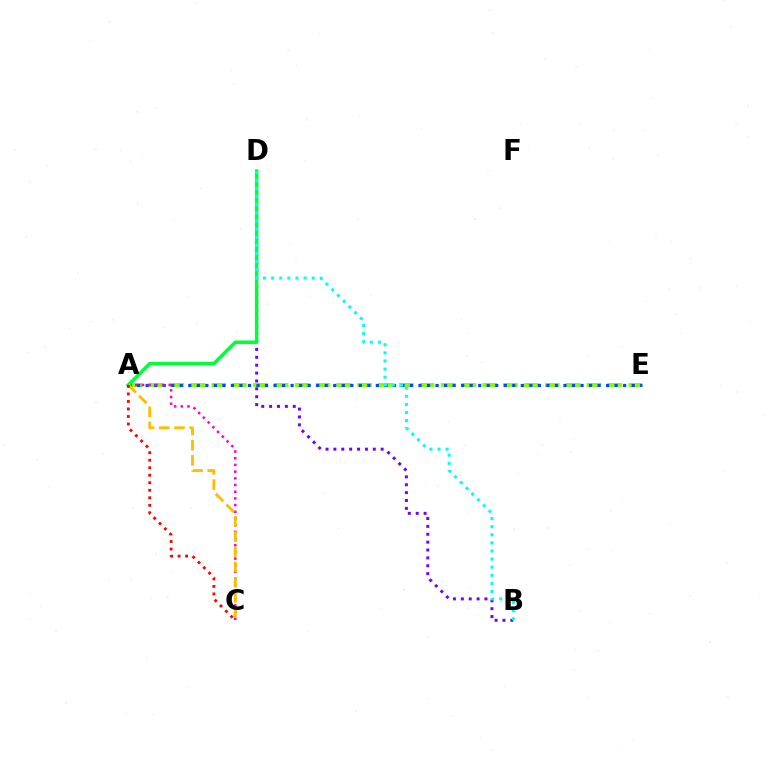{('A', 'E'): [{'color': '#84ff00', 'line_style': 'dashed', 'thickness': 2.83}, {'color': '#004bff', 'line_style': 'dotted', 'thickness': 2.32}], ('B', 'D'): [{'color': '#7200ff', 'line_style': 'dotted', 'thickness': 2.14}, {'color': '#00fff6', 'line_style': 'dotted', 'thickness': 2.2}], ('A', 'C'): [{'color': '#ff00cf', 'line_style': 'dotted', 'thickness': 1.82}, {'color': '#ffbd00', 'line_style': 'dashed', 'thickness': 2.07}, {'color': '#ff0000', 'line_style': 'dotted', 'thickness': 2.04}], ('A', 'D'): [{'color': '#00ff39', 'line_style': 'solid', 'thickness': 2.52}]}